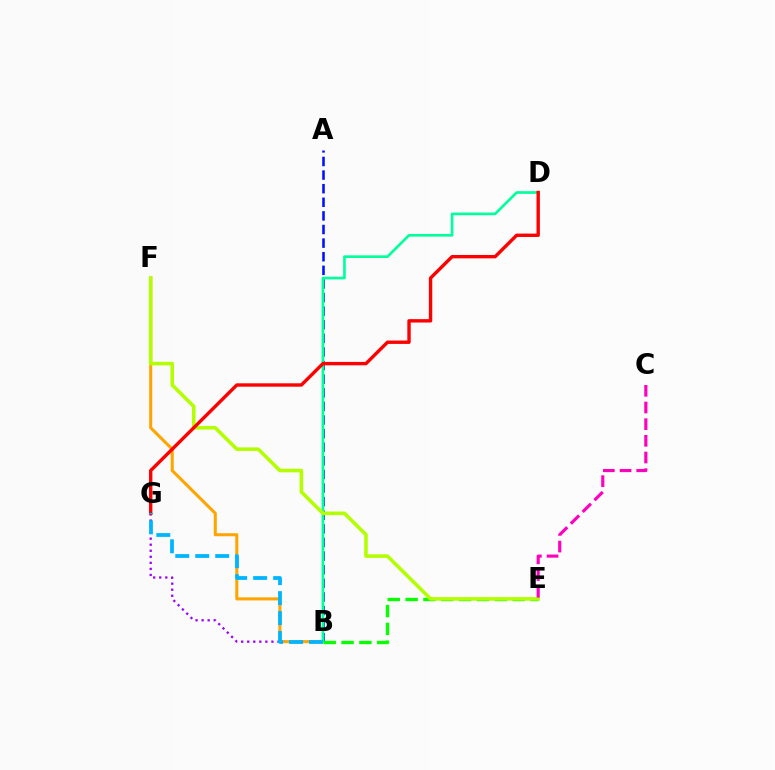{('B', 'G'): [{'color': '#9b00ff', 'line_style': 'dotted', 'thickness': 1.64}, {'color': '#00b5ff', 'line_style': 'dashed', 'thickness': 2.71}], ('B', 'F'): [{'color': '#ffa500', 'line_style': 'solid', 'thickness': 2.2}], ('A', 'B'): [{'color': '#0010ff', 'line_style': 'dashed', 'thickness': 1.85}], ('B', 'D'): [{'color': '#00ff9d', 'line_style': 'solid', 'thickness': 1.92}], ('B', 'E'): [{'color': '#08ff00', 'line_style': 'dashed', 'thickness': 2.42}], ('E', 'F'): [{'color': '#b3ff00', 'line_style': 'solid', 'thickness': 2.57}], ('D', 'G'): [{'color': '#ff0000', 'line_style': 'solid', 'thickness': 2.44}], ('C', 'E'): [{'color': '#ff00bd', 'line_style': 'dashed', 'thickness': 2.26}]}